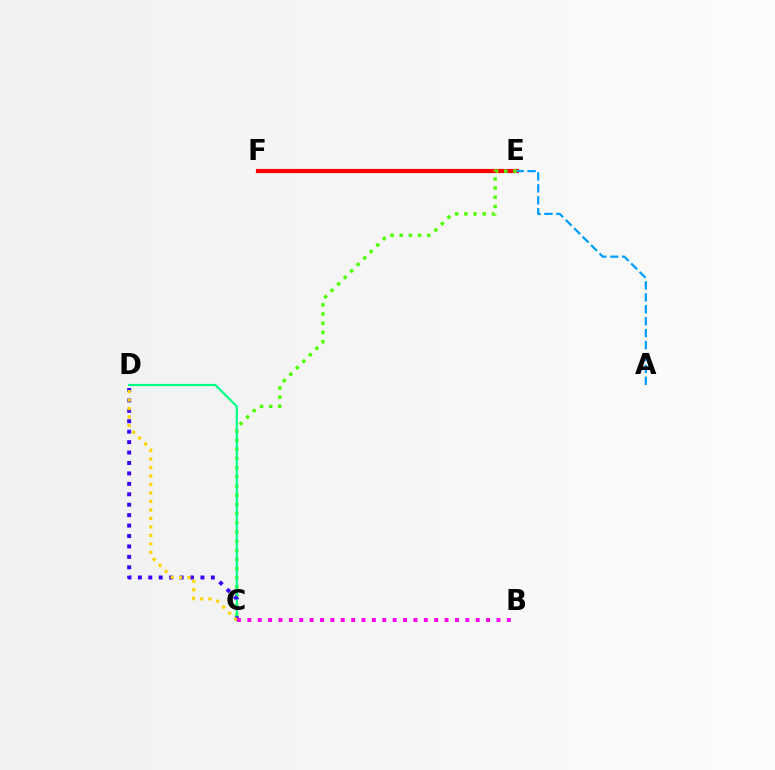{('E', 'F'): [{'color': '#ff0000', 'line_style': 'solid', 'thickness': 3.0}], ('C', 'E'): [{'color': '#4fff00', 'line_style': 'dotted', 'thickness': 2.5}], ('C', 'D'): [{'color': '#00ff86', 'line_style': 'solid', 'thickness': 1.59}, {'color': '#3700ff', 'line_style': 'dotted', 'thickness': 2.83}, {'color': '#ffd500', 'line_style': 'dotted', 'thickness': 2.31}], ('A', 'E'): [{'color': '#009eff', 'line_style': 'dashed', 'thickness': 1.62}], ('B', 'C'): [{'color': '#ff00ed', 'line_style': 'dotted', 'thickness': 2.82}]}